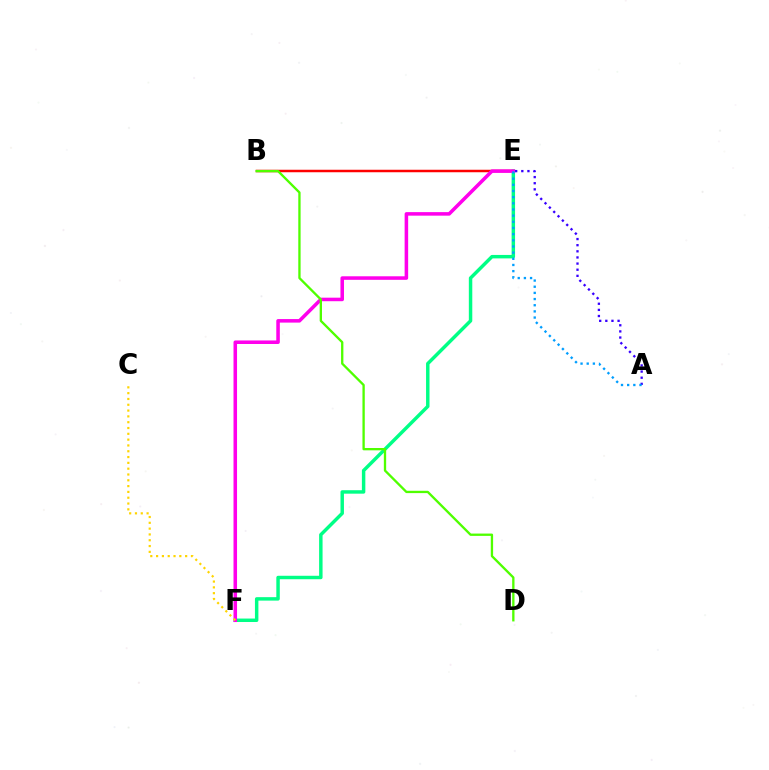{('B', 'E'): [{'color': '#ff0000', 'line_style': 'solid', 'thickness': 1.79}], ('E', 'F'): [{'color': '#00ff86', 'line_style': 'solid', 'thickness': 2.49}, {'color': '#ff00ed', 'line_style': 'solid', 'thickness': 2.55}], ('A', 'E'): [{'color': '#3700ff', 'line_style': 'dotted', 'thickness': 1.67}, {'color': '#009eff', 'line_style': 'dotted', 'thickness': 1.68}], ('C', 'F'): [{'color': '#ffd500', 'line_style': 'dotted', 'thickness': 1.58}], ('B', 'D'): [{'color': '#4fff00', 'line_style': 'solid', 'thickness': 1.67}]}